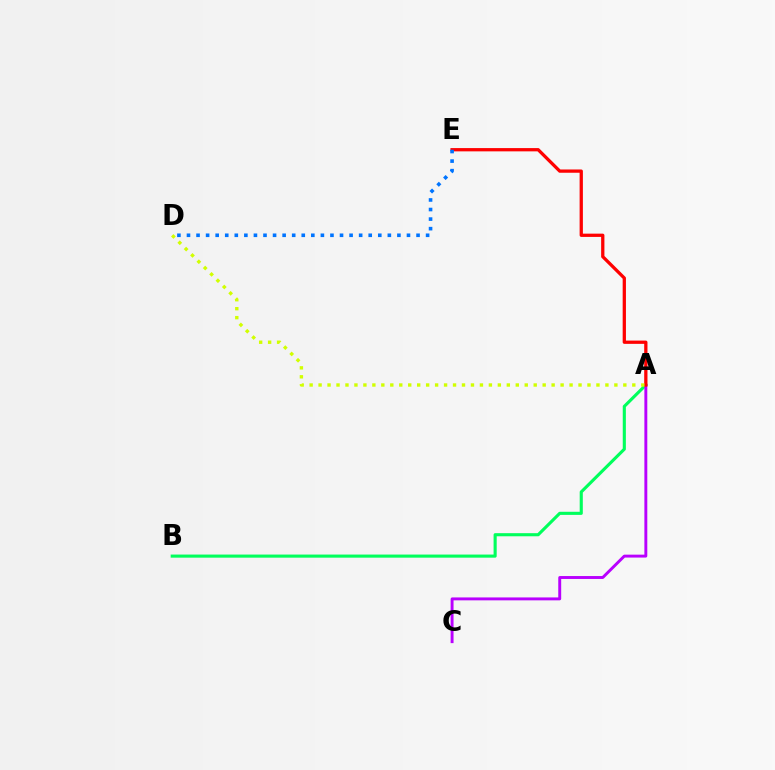{('A', 'B'): [{'color': '#00ff5c', 'line_style': 'solid', 'thickness': 2.24}], ('A', 'C'): [{'color': '#b900ff', 'line_style': 'solid', 'thickness': 2.1}], ('A', 'E'): [{'color': '#ff0000', 'line_style': 'solid', 'thickness': 2.35}], ('D', 'E'): [{'color': '#0074ff', 'line_style': 'dotted', 'thickness': 2.6}], ('A', 'D'): [{'color': '#d1ff00', 'line_style': 'dotted', 'thickness': 2.44}]}